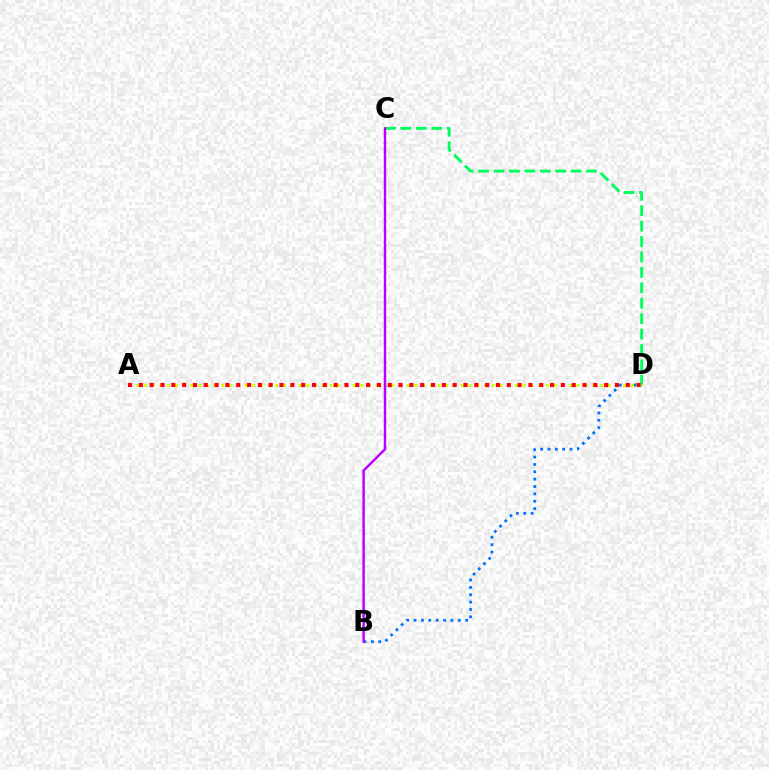{('B', 'D'): [{'color': '#0074ff', 'line_style': 'dotted', 'thickness': 2.0}], ('C', 'D'): [{'color': '#00ff5c', 'line_style': 'dashed', 'thickness': 2.1}], ('A', 'D'): [{'color': '#d1ff00', 'line_style': 'dotted', 'thickness': 2.1}, {'color': '#ff0000', 'line_style': 'dotted', 'thickness': 2.94}], ('B', 'C'): [{'color': '#b900ff', 'line_style': 'solid', 'thickness': 1.75}]}